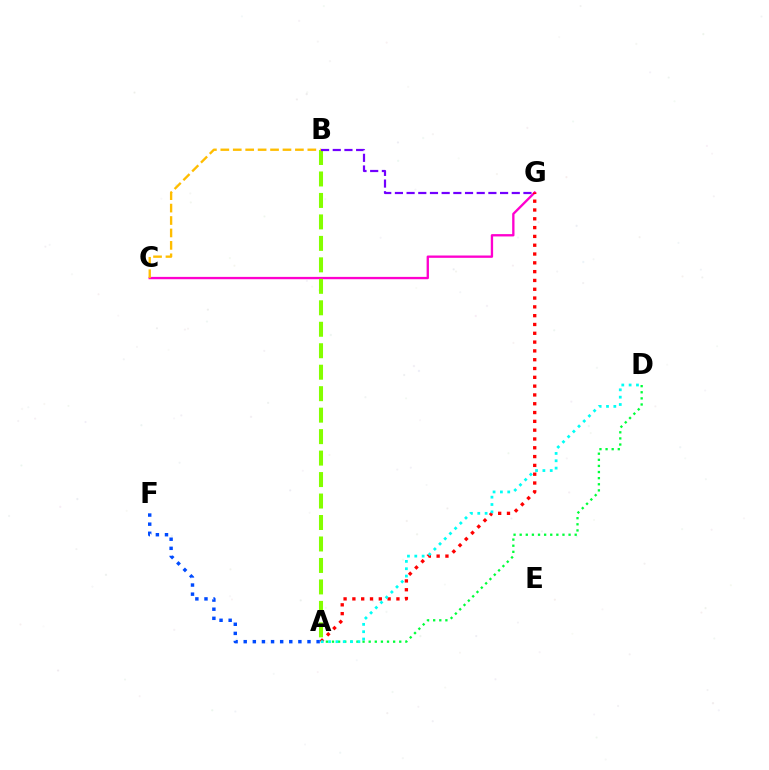{('C', 'G'): [{'color': '#ff00cf', 'line_style': 'solid', 'thickness': 1.68}], ('A', 'D'): [{'color': '#00ff39', 'line_style': 'dotted', 'thickness': 1.66}, {'color': '#00fff6', 'line_style': 'dotted', 'thickness': 1.99}], ('A', 'B'): [{'color': '#84ff00', 'line_style': 'dashed', 'thickness': 2.92}], ('A', 'G'): [{'color': '#ff0000', 'line_style': 'dotted', 'thickness': 2.39}], ('B', 'C'): [{'color': '#ffbd00', 'line_style': 'dashed', 'thickness': 1.69}], ('A', 'F'): [{'color': '#004bff', 'line_style': 'dotted', 'thickness': 2.48}], ('B', 'G'): [{'color': '#7200ff', 'line_style': 'dashed', 'thickness': 1.59}]}